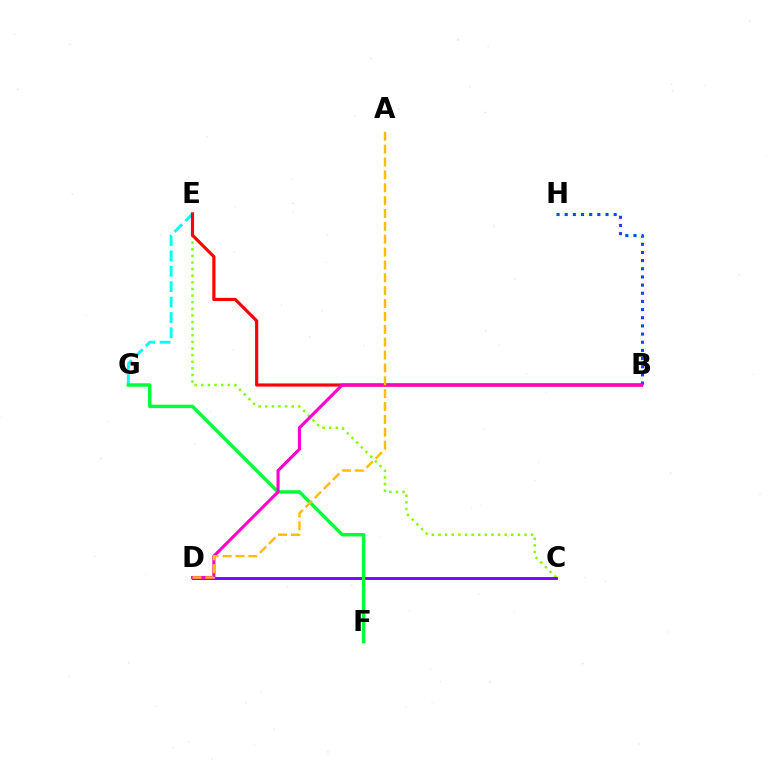{('E', 'G'): [{'color': '#00fff6', 'line_style': 'dashed', 'thickness': 2.09}], ('C', 'E'): [{'color': '#84ff00', 'line_style': 'dotted', 'thickness': 1.8}], ('B', 'E'): [{'color': '#ff0000', 'line_style': 'solid', 'thickness': 2.28}], ('B', 'H'): [{'color': '#004bff', 'line_style': 'dotted', 'thickness': 2.22}], ('C', 'D'): [{'color': '#7200ff', 'line_style': 'solid', 'thickness': 2.05}], ('F', 'G'): [{'color': '#00ff39', 'line_style': 'solid', 'thickness': 2.47}], ('B', 'D'): [{'color': '#ff00cf', 'line_style': 'solid', 'thickness': 2.23}], ('A', 'D'): [{'color': '#ffbd00', 'line_style': 'dashed', 'thickness': 1.75}]}